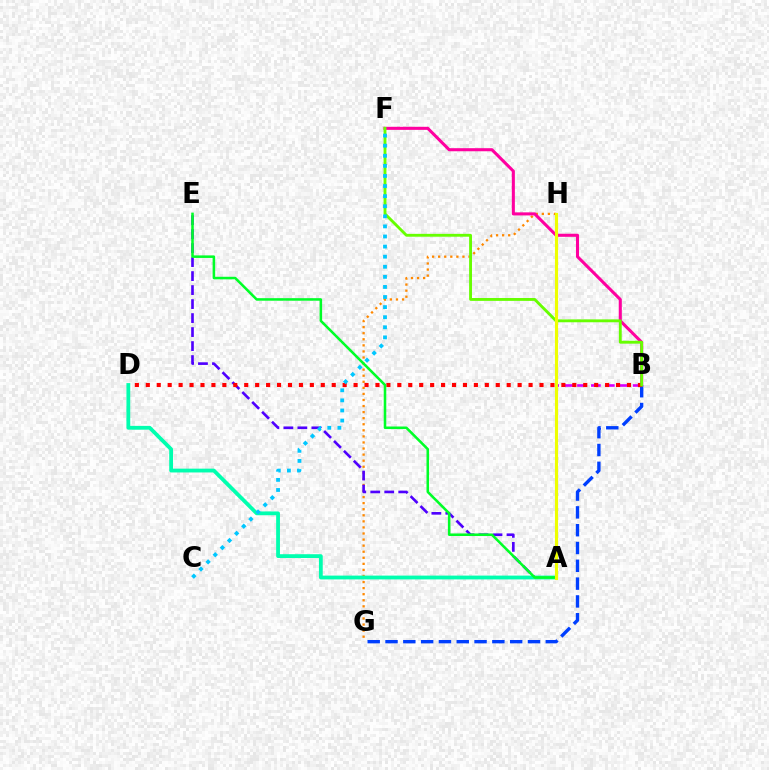{('B', 'H'): [{'color': '#d600ff', 'line_style': 'dashed', 'thickness': 1.89}], ('G', 'H'): [{'color': '#ff8800', 'line_style': 'dotted', 'thickness': 1.65}], ('B', 'G'): [{'color': '#003fff', 'line_style': 'dashed', 'thickness': 2.42}], ('B', 'F'): [{'color': '#ff00a0', 'line_style': 'solid', 'thickness': 2.21}, {'color': '#66ff00', 'line_style': 'solid', 'thickness': 2.06}], ('A', 'E'): [{'color': '#4f00ff', 'line_style': 'dashed', 'thickness': 1.9}, {'color': '#00ff27', 'line_style': 'solid', 'thickness': 1.84}], ('B', 'D'): [{'color': '#ff0000', 'line_style': 'dotted', 'thickness': 2.97}], ('A', 'D'): [{'color': '#00ffaf', 'line_style': 'solid', 'thickness': 2.74}], ('A', 'H'): [{'color': '#eeff00', 'line_style': 'solid', 'thickness': 2.24}], ('C', 'F'): [{'color': '#00c7ff', 'line_style': 'dotted', 'thickness': 2.74}]}